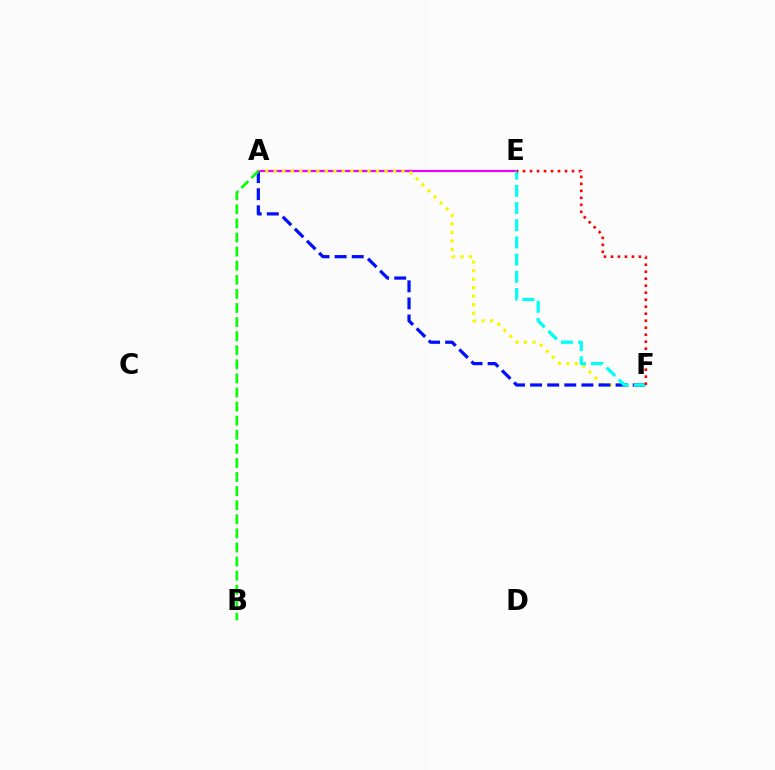{('A', 'E'): [{'color': '#ee00ff', 'line_style': 'solid', 'thickness': 1.59}], ('A', 'F'): [{'color': '#fcf500', 'line_style': 'dotted', 'thickness': 2.32}, {'color': '#0010ff', 'line_style': 'dashed', 'thickness': 2.32}], ('A', 'B'): [{'color': '#08ff00', 'line_style': 'dashed', 'thickness': 1.91}], ('E', 'F'): [{'color': '#00fff6', 'line_style': 'dashed', 'thickness': 2.33}, {'color': '#ff0000', 'line_style': 'dotted', 'thickness': 1.9}]}